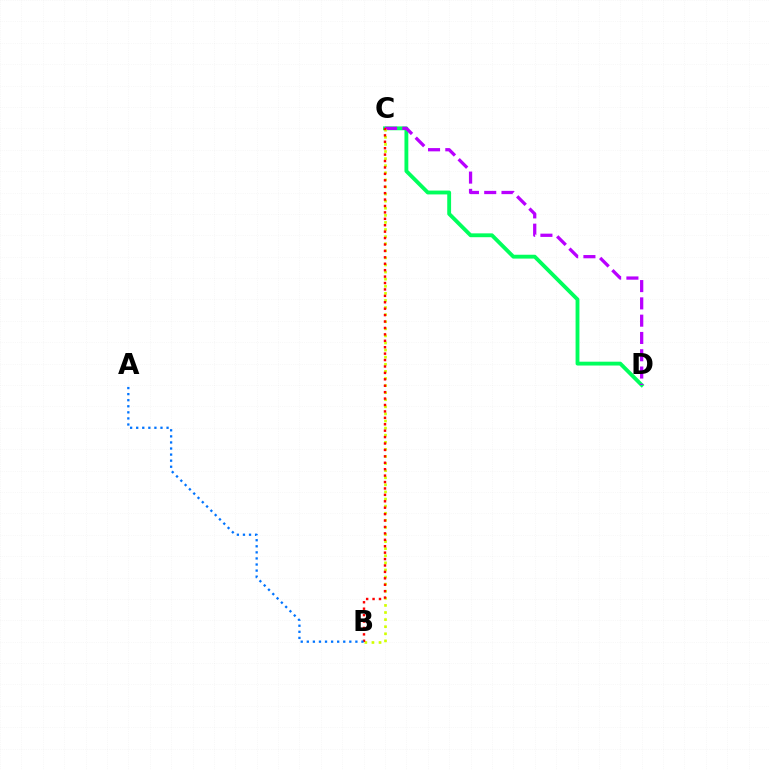{('C', 'D'): [{'color': '#00ff5c', 'line_style': 'solid', 'thickness': 2.77}, {'color': '#b900ff', 'line_style': 'dashed', 'thickness': 2.35}], ('B', 'C'): [{'color': '#d1ff00', 'line_style': 'dotted', 'thickness': 1.93}, {'color': '#ff0000', 'line_style': 'dotted', 'thickness': 1.74}], ('A', 'B'): [{'color': '#0074ff', 'line_style': 'dotted', 'thickness': 1.65}]}